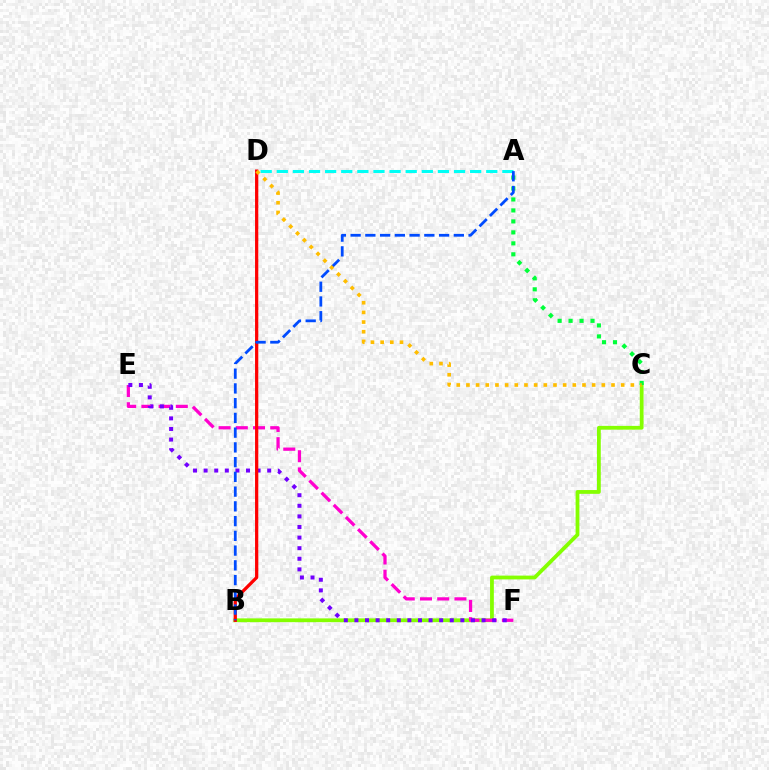{('B', 'C'): [{'color': '#84ff00', 'line_style': 'solid', 'thickness': 2.73}], ('A', 'C'): [{'color': '#00ff39', 'line_style': 'dotted', 'thickness': 2.98}], ('E', 'F'): [{'color': '#ff00cf', 'line_style': 'dashed', 'thickness': 2.34}, {'color': '#7200ff', 'line_style': 'dotted', 'thickness': 2.88}], ('B', 'D'): [{'color': '#ff0000', 'line_style': 'solid', 'thickness': 2.34}], ('A', 'D'): [{'color': '#00fff6', 'line_style': 'dashed', 'thickness': 2.19}], ('A', 'B'): [{'color': '#004bff', 'line_style': 'dashed', 'thickness': 2.0}], ('C', 'D'): [{'color': '#ffbd00', 'line_style': 'dotted', 'thickness': 2.63}]}